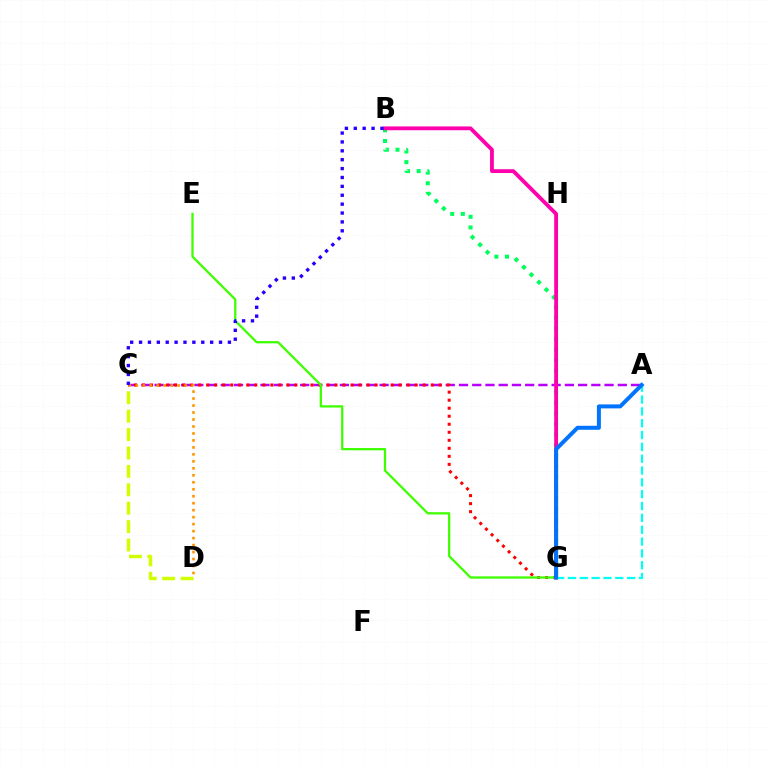{('A', 'C'): [{'color': '#b900ff', 'line_style': 'dashed', 'thickness': 1.8}], ('C', 'D'): [{'color': '#d1ff00', 'line_style': 'dashed', 'thickness': 2.5}, {'color': '#ff9400', 'line_style': 'dotted', 'thickness': 1.9}], ('C', 'G'): [{'color': '#ff0000', 'line_style': 'dotted', 'thickness': 2.18}], ('B', 'G'): [{'color': '#00ff5c', 'line_style': 'dotted', 'thickness': 2.89}, {'color': '#ff00ac', 'line_style': 'solid', 'thickness': 2.74}], ('E', 'G'): [{'color': '#3dff00', 'line_style': 'solid', 'thickness': 1.63}], ('B', 'C'): [{'color': '#2500ff', 'line_style': 'dotted', 'thickness': 2.41}], ('A', 'G'): [{'color': '#00fff6', 'line_style': 'dashed', 'thickness': 1.61}, {'color': '#0074ff', 'line_style': 'solid', 'thickness': 2.87}]}